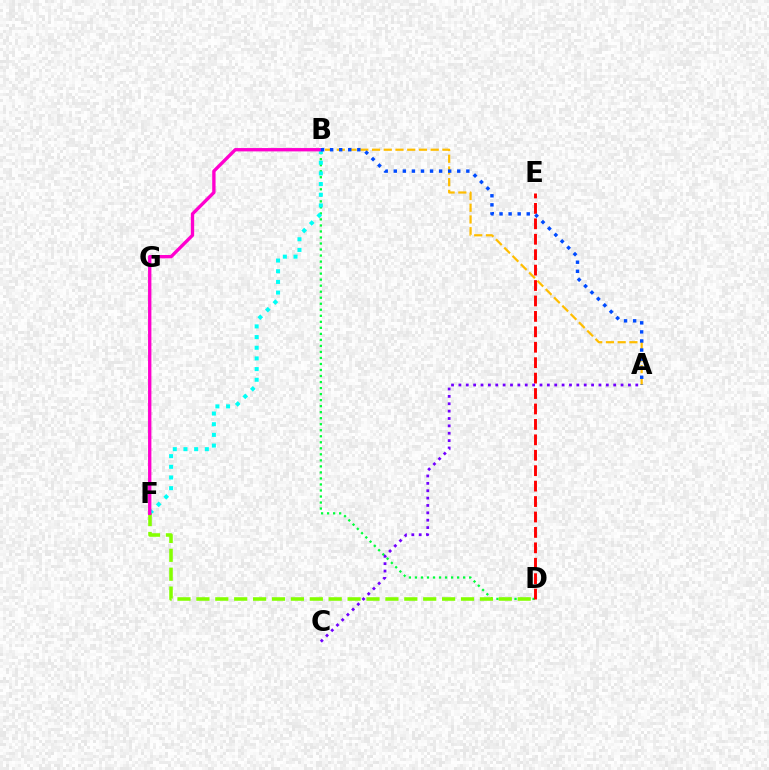{('B', 'D'): [{'color': '#00ff39', 'line_style': 'dotted', 'thickness': 1.64}], ('B', 'F'): [{'color': '#00fff6', 'line_style': 'dotted', 'thickness': 2.9}, {'color': '#ff00cf', 'line_style': 'solid', 'thickness': 2.41}], ('D', 'F'): [{'color': '#84ff00', 'line_style': 'dashed', 'thickness': 2.57}], ('A', 'B'): [{'color': '#ffbd00', 'line_style': 'dashed', 'thickness': 1.59}, {'color': '#004bff', 'line_style': 'dotted', 'thickness': 2.46}], ('D', 'E'): [{'color': '#ff0000', 'line_style': 'dashed', 'thickness': 2.1}], ('A', 'C'): [{'color': '#7200ff', 'line_style': 'dotted', 'thickness': 2.0}]}